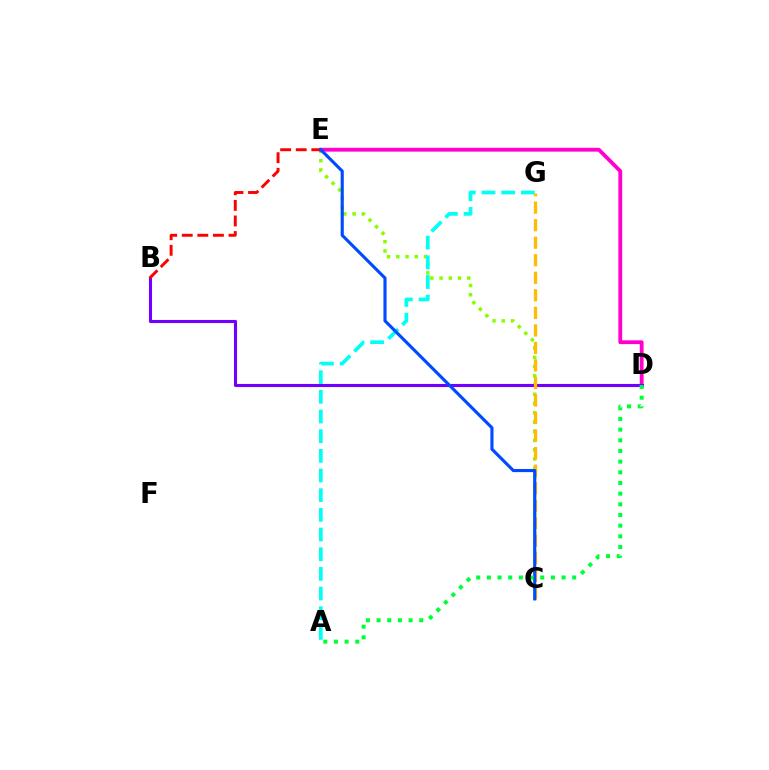{('C', 'E'): [{'color': '#84ff00', 'line_style': 'dotted', 'thickness': 2.51}, {'color': '#004bff', 'line_style': 'solid', 'thickness': 2.26}], ('D', 'E'): [{'color': '#ff00cf', 'line_style': 'solid', 'thickness': 2.75}], ('B', 'D'): [{'color': '#7200ff', 'line_style': 'solid', 'thickness': 2.23}], ('A', 'G'): [{'color': '#00fff6', 'line_style': 'dashed', 'thickness': 2.67}], ('B', 'E'): [{'color': '#ff0000', 'line_style': 'dashed', 'thickness': 2.12}], ('C', 'G'): [{'color': '#ffbd00', 'line_style': 'dashed', 'thickness': 2.38}], ('A', 'D'): [{'color': '#00ff39', 'line_style': 'dotted', 'thickness': 2.9}]}